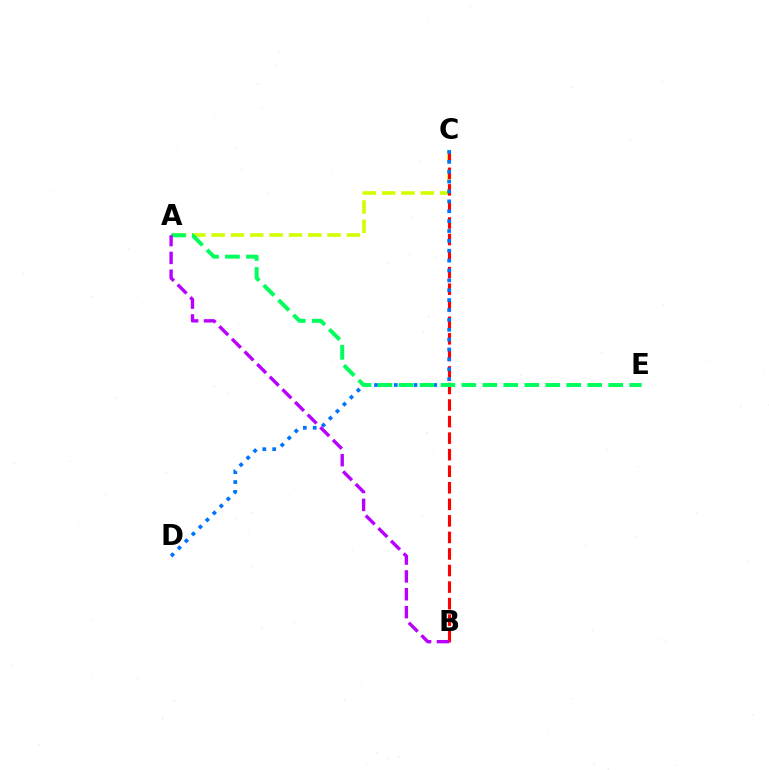{('A', 'C'): [{'color': '#d1ff00', 'line_style': 'dashed', 'thickness': 2.62}], ('B', 'C'): [{'color': '#ff0000', 'line_style': 'dashed', 'thickness': 2.25}], ('C', 'D'): [{'color': '#0074ff', 'line_style': 'dotted', 'thickness': 2.68}], ('A', 'E'): [{'color': '#00ff5c', 'line_style': 'dashed', 'thickness': 2.85}], ('A', 'B'): [{'color': '#b900ff', 'line_style': 'dashed', 'thickness': 2.43}]}